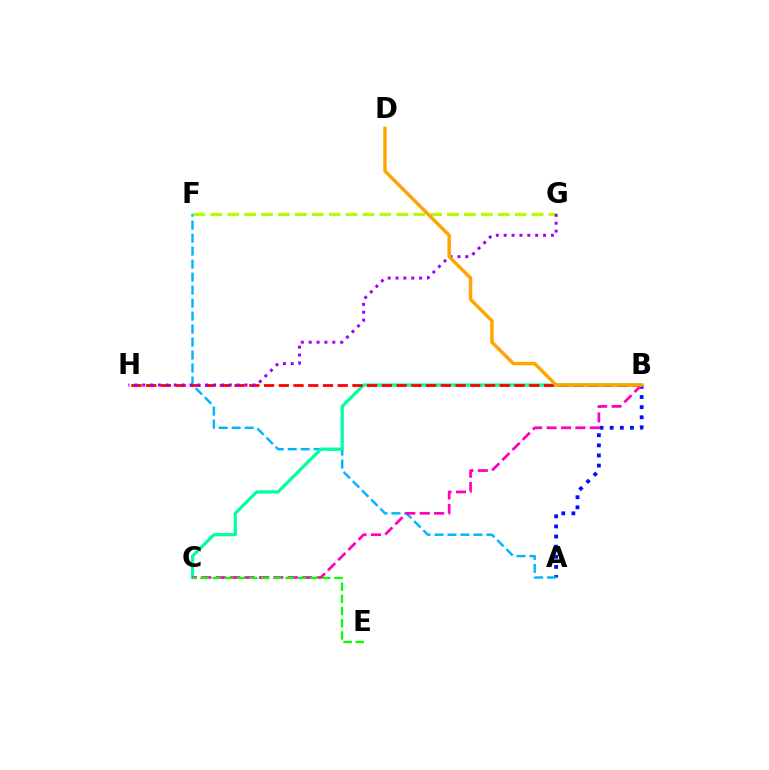{('A', 'B'): [{'color': '#0010ff', 'line_style': 'dotted', 'thickness': 2.75}], ('A', 'F'): [{'color': '#00b5ff', 'line_style': 'dashed', 'thickness': 1.76}], ('F', 'G'): [{'color': '#b3ff00', 'line_style': 'dashed', 'thickness': 2.3}], ('B', 'C'): [{'color': '#00ff9d', 'line_style': 'solid', 'thickness': 2.31}, {'color': '#ff00bd', 'line_style': 'dashed', 'thickness': 1.96}], ('B', 'H'): [{'color': '#ff0000', 'line_style': 'dashed', 'thickness': 2.0}], ('C', 'E'): [{'color': '#08ff00', 'line_style': 'dashed', 'thickness': 1.65}], ('G', 'H'): [{'color': '#9b00ff', 'line_style': 'dotted', 'thickness': 2.14}], ('B', 'D'): [{'color': '#ffa500', 'line_style': 'solid', 'thickness': 2.47}]}